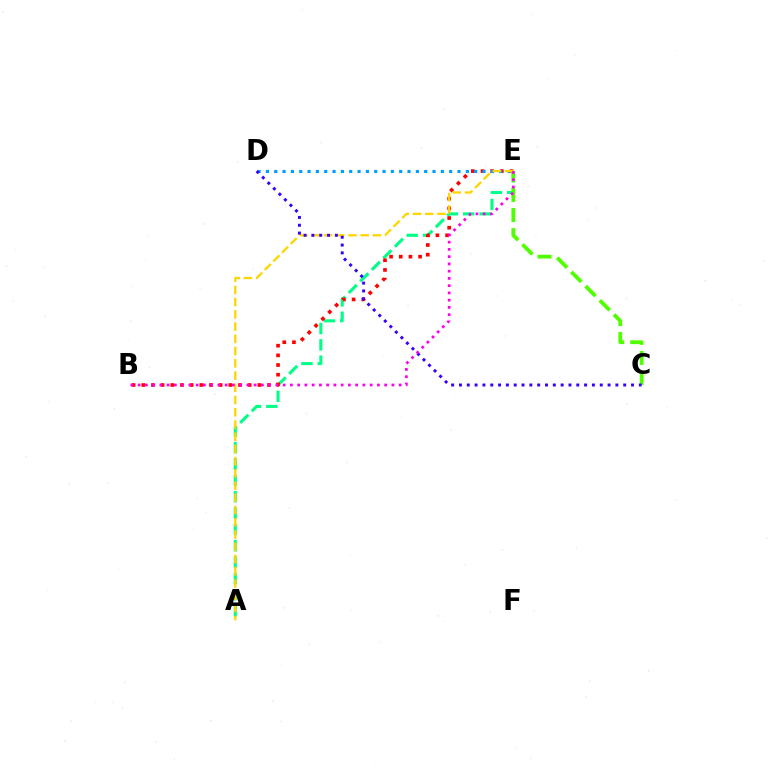{('A', 'E'): [{'color': '#00ff86', 'line_style': 'dashed', 'thickness': 2.22}, {'color': '#ffd500', 'line_style': 'dashed', 'thickness': 1.66}], ('B', 'E'): [{'color': '#ff0000', 'line_style': 'dotted', 'thickness': 2.63}, {'color': '#ff00ed', 'line_style': 'dotted', 'thickness': 1.97}], ('C', 'E'): [{'color': '#4fff00', 'line_style': 'dashed', 'thickness': 2.73}], ('D', 'E'): [{'color': '#009eff', 'line_style': 'dotted', 'thickness': 2.26}], ('C', 'D'): [{'color': '#3700ff', 'line_style': 'dotted', 'thickness': 2.13}]}